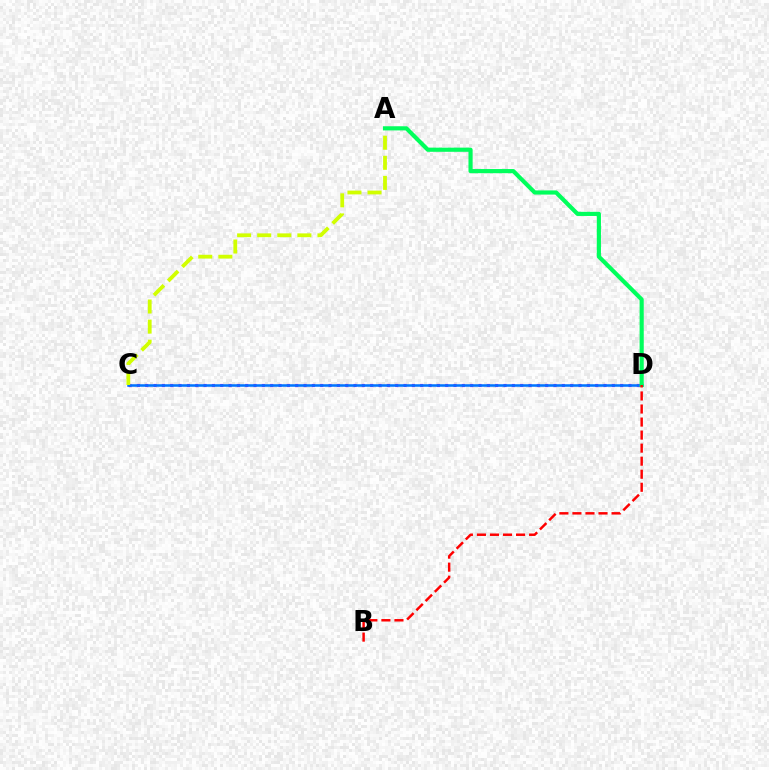{('C', 'D'): [{'color': '#b900ff', 'line_style': 'dotted', 'thickness': 2.26}, {'color': '#0074ff', 'line_style': 'solid', 'thickness': 1.83}], ('A', 'C'): [{'color': '#d1ff00', 'line_style': 'dashed', 'thickness': 2.73}], ('A', 'D'): [{'color': '#00ff5c', 'line_style': 'solid', 'thickness': 2.99}], ('B', 'D'): [{'color': '#ff0000', 'line_style': 'dashed', 'thickness': 1.77}]}